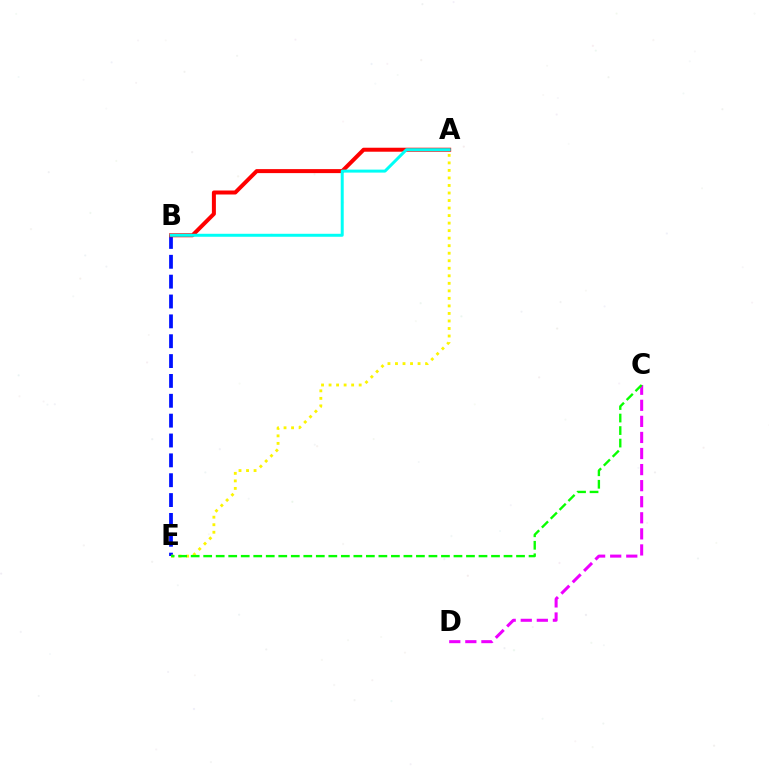{('B', 'E'): [{'color': '#0010ff', 'line_style': 'dashed', 'thickness': 2.7}], ('A', 'B'): [{'color': '#ff0000', 'line_style': 'solid', 'thickness': 2.88}, {'color': '#00fff6', 'line_style': 'solid', 'thickness': 2.15}], ('A', 'E'): [{'color': '#fcf500', 'line_style': 'dotted', 'thickness': 2.05}], ('C', 'D'): [{'color': '#ee00ff', 'line_style': 'dashed', 'thickness': 2.18}], ('C', 'E'): [{'color': '#08ff00', 'line_style': 'dashed', 'thickness': 1.7}]}